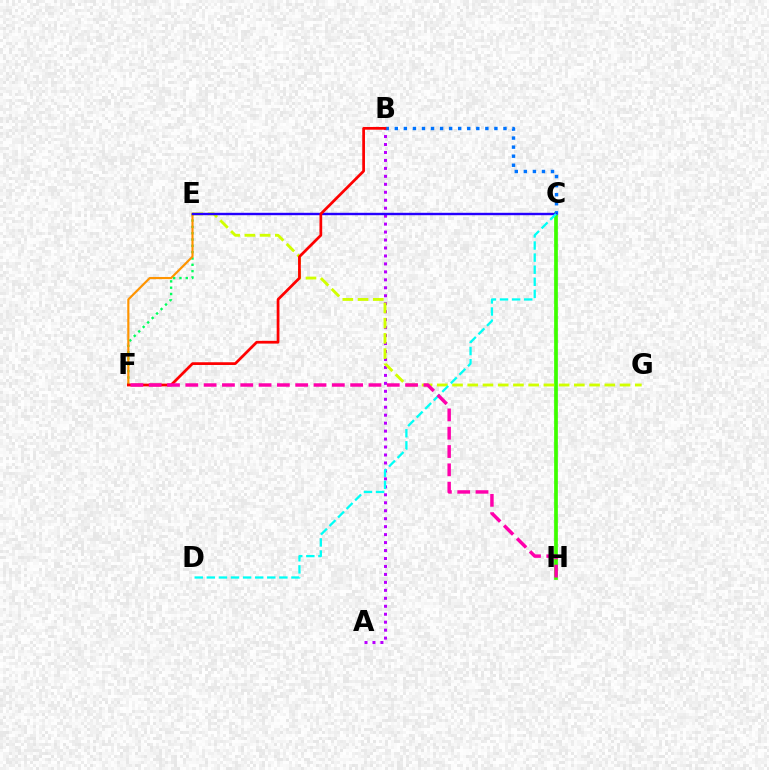{('C', 'H'): [{'color': '#3dff00', 'line_style': 'solid', 'thickness': 2.68}], ('A', 'B'): [{'color': '#b900ff', 'line_style': 'dotted', 'thickness': 2.16}], ('E', 'F'): [{'color': '#00ff5c', 'line_style': 'dotted', 'thickness': 1.72}, {'color': '#ff9400', 'line_style': 'solid', 'thickness': 1.55}], ('B', 'C'): [{'color': '#0074ff', 'line_style': 'dotted', 'thickness': 2.46}], ('E', 'G'): [{'color': '#d1ff00', 'line_style': 'dashed', 'thickness': 2.07}], ('C', 'E'): [{'color': '#2500ff', 'line_style': 'solid', 'thickness': 1.73}], ('B', 'F'): [{'color': '#ff0000', 'line_style': 'solid', 'thickness': 1.97}], ('C', 'D'): [{'color': '#00fff6', 'line_style': 'dashed', 'thickness': 1.64}], ('F', 'H'): [{'color': '#ff00ac', 'line_style': 'dashed', 'thickness': 2.49}]}